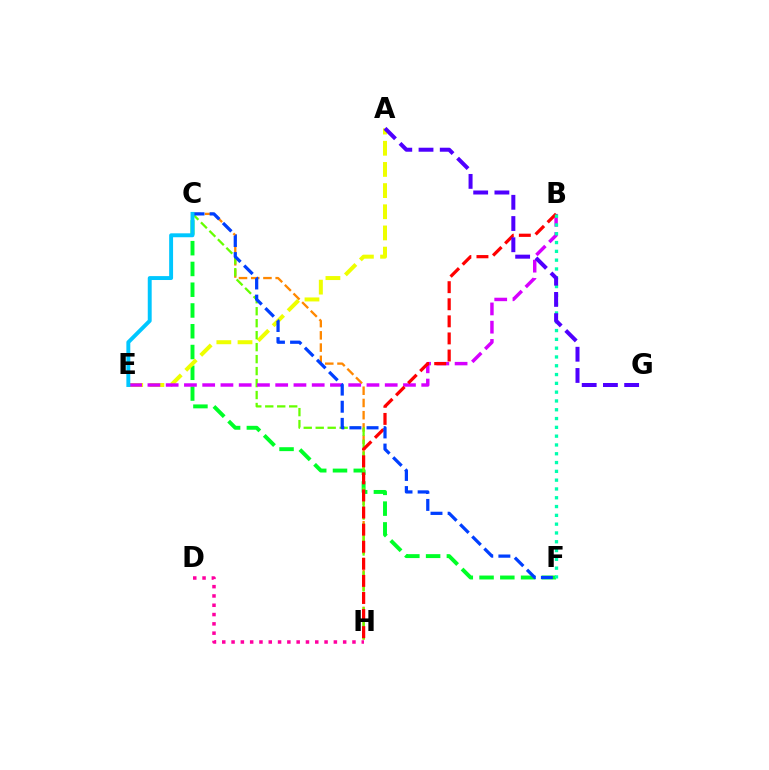{('C', 'H'): [{'color': '#ff8800', 'line_style': 'dashed', 'thickness': 1.66}, {'color': '#66ff00', 'line_style': 'dashed', 'thickness': 1.63}], ('C', 'F'): [{'color': '#00ff27', 'line_style': 'dashed', 'thickness': 2.82}, {'color': '#003fff', 'line_style': 'dashed', 'thickness': 2.33}], ('D', 'H'): [{'color': '#ff00a0', 'line_style': 'dotted', 'thickness': 2.53}], ('A', 'E'): [{'color': '#eeff00', 'line_style': 'dashed', 'thickness': 2.88}], ('B', 'E'): [{'color': '#d600ff', 'line_style': 'dashed', 'thickness': 2.48}], ('B', 'H'): [{'color': '#ff0000', 'line_style': 'dashed', 'thickness': 2.32}], ('B', 'F'): [{'color': '#00ffaf', 'line_style': 'dotted', 'thickness': 2.39}], ('A', 'G'): [{'color': '#4f00ff', 'line_style': 'dashed', 'thickness': 2.88}], ('C', 'E'): [{'color': '#00c7ff', 'line_style': 'solid', 'thickness': 2.82}]}